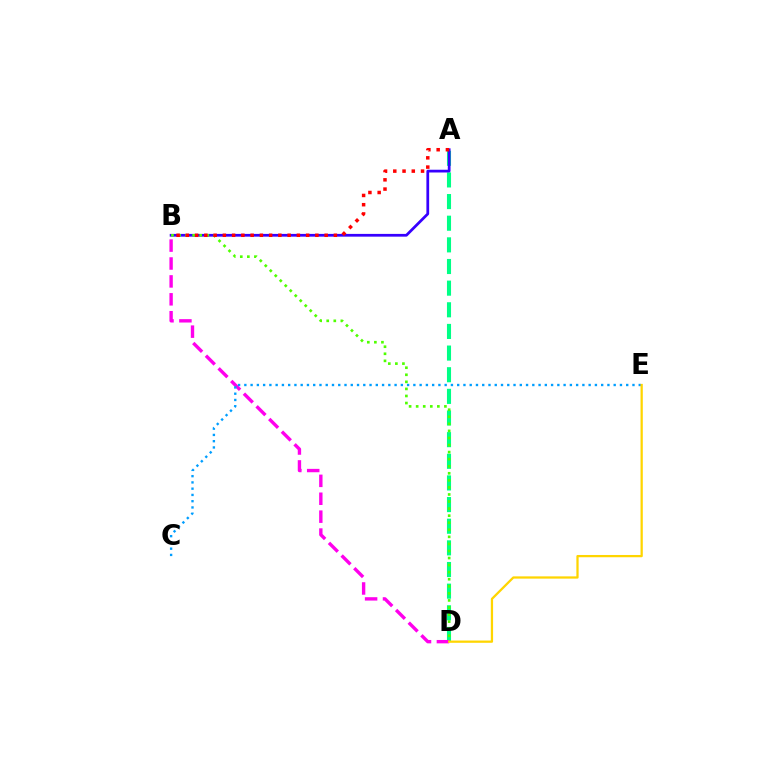{('A', 'D'): [{'color': '#00ff86', 'line_style': 'dashed', 'thickness': 2.94}], ('A', 'B'): [{'color': '#3700ff', 'line_style': 'solid', 'thickness': 1.98}, {'color': '#ff0000', 'line_style': 'dotted', 'thickness': 2.51}], ('B', 'D'): [{'color': '#ff00ed', 'line_style': 'dashed', 'thickness': 2.43}, {'color': '#4fff00', 'line_style': 'dotted', 'thickness': 1.92}], ('C', 'E'): [{'color': '#009eff', 'line_style': 'dotted', 'thickness': 1.7}], ('D', 'E'): [{'color': '#ffd500', 'line_style': 'solid', 'thickness': 1.63}]}